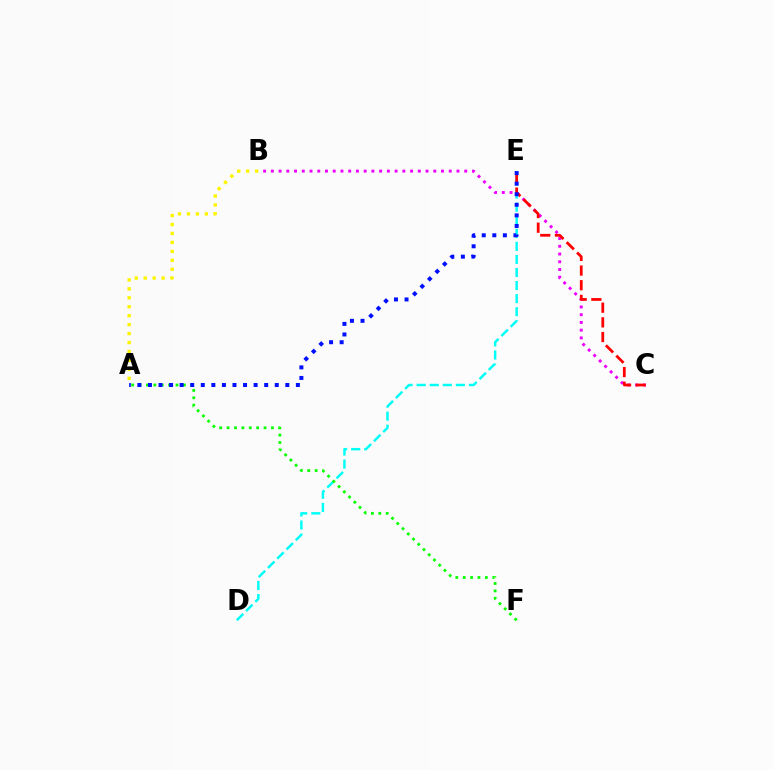{('A', 'B'): [{'color': '#fcf500', 'line_style': 'dotted', 'thickness': 2.43}], ('D', 'E'): [{'color': '#00fff6', 'line_style': 'dashed', 'thickness': 1.77}], ('B', 'C'): [{'color': '#ee00ff', 'line_style': 'dotted', 'thickness': 2.1}], ('C', 'E'): [{'color': '#ff0000', 'line_style': 'dashed', 'thickness': 1.99}], ('A', 'F'): [{'color': '#08ff00', 'line_style': 'dotted', 'thickness': 2.01}], ('A', 'E'): [{'color': '#0010ff', 'line_style': 'dotted', 'thickness': 2.87}]}